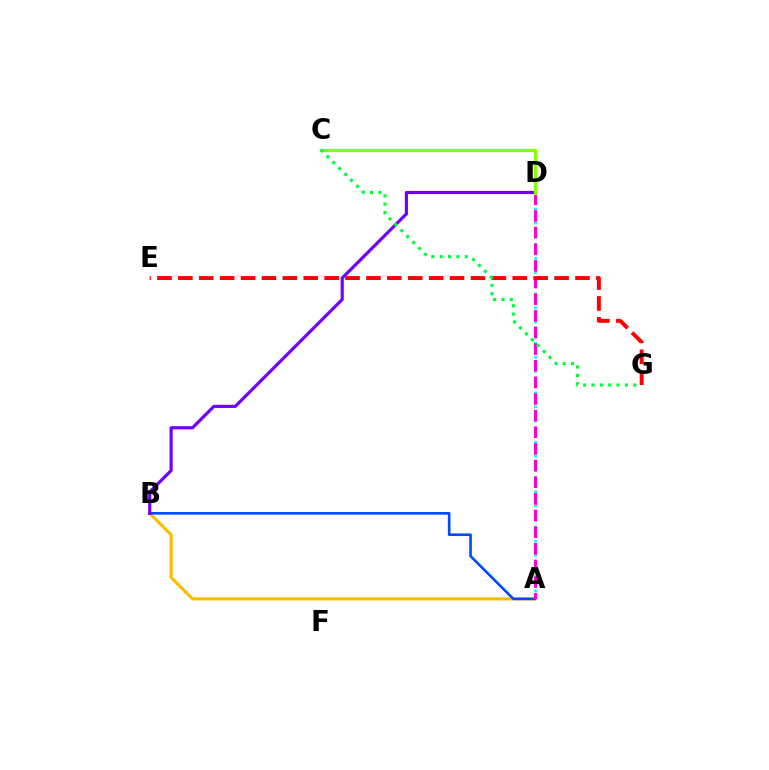{('A', 'B'): [{'color': '#ffbd00', 'line_style': 'solid', 'thickness': 2.26}, {'color': '#004bff', 'line_style': 'solid', 'thickness': 1.89}], ('B', 'D'): [{'color': '#7200ff', 'line_style': 'solid', 'thickness': 2.28}], ('A', 'D'): [{'color': '#00fff6', 'line_style': 'dotted', 'thickness': 1.92}, {'color': '#ff00cf', 'line_style': 'dashed', 'thickness': 2.26}], ('C', 'D'): [{'color': '#84ff00', 'line_style': 'solid', 'thickness': 2.37}], ('E', 'G'): [{'color': '#ff0000', 'line_style': 'dashed', 'thickness': 2.84}], ('C', 'G'): [{'color': '#00ff39', 'line_style': 'dotted', 'thickness': 2.27}]}